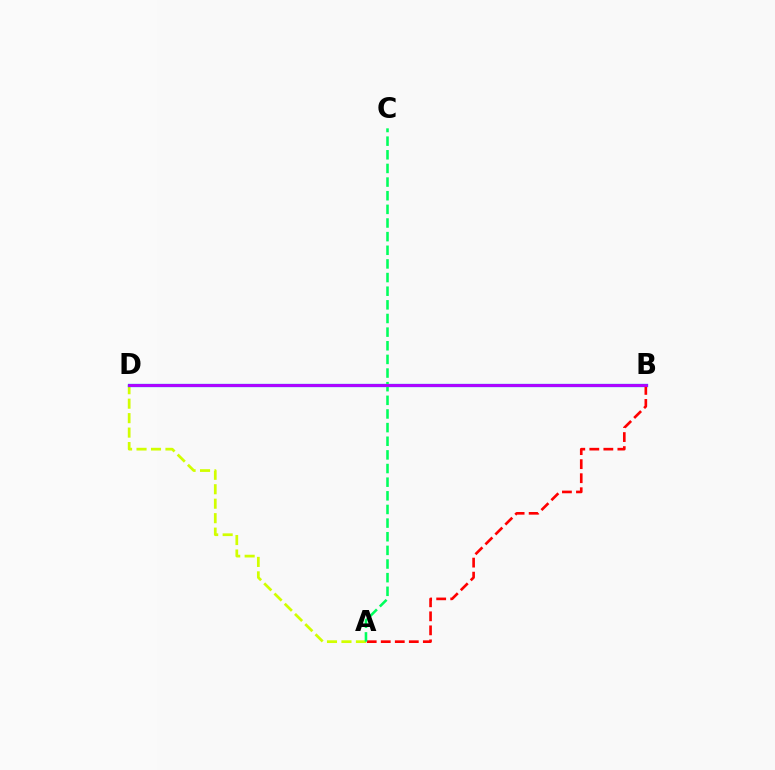{('A', 'D'): [{'color': '#d1ff00', 'line_style': 'dashed', 'thickness': 1.96}], ('B', 'D'): [{'color': '#0074ff', 'line_style': 'solid', 'thickness': 2.37}, {'color': '#b900ff', 'line_style': 'solid', 'thickness': 1.99}], ('A', 'B'): [{'color': '#ff0000', 'line_style': 'dashed', 'thickness': 1.91}], ('A', 'C'): [{'color': '#00ff5c', 'line_style': 'dashed', 'thickness': 1.85}]}